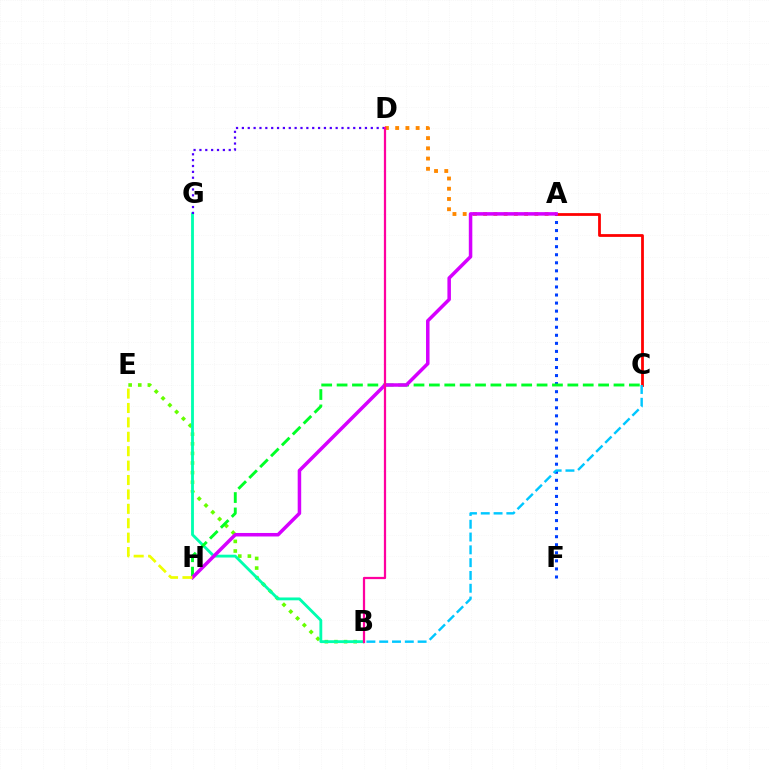{('B', 'E'): [{'color': '#66ff00', 'line_style': 'dotted', 'thickness': 2.61}], ('B', 'G'): [{'color': '#00ffaf', 'line_style': 'solid', 'thickness': 2.04}], ('D', 'G'): [{'color': '#4f00ff', 'line_style': 'dotted', 'thickness': 1.59}], ('A', 'D'): [{'color': '#ff8800', 'line_style': 'dotted', 'thickness': 2.78}], ('A', 'F'): [{'color': '#003fff', 'line_style': 'dotted', 'thickness': 2.19}], ('C', 'H'): [{'color': '#00ff27', 'line_style': 'dashed', 'thickness': 2.09}], ('A', 'C'): [{'color': '#ff0000', 'line_style': 'solid', 'thickness': 2.0}], ('A', 'H'): [{'color': '#d600ff', 'line_style': 'solid', 'thickness': 2.53}], ('B', 'D'): [{'color': '#ff00a0', 'line_style': 'solid', 'thickness': 1.61}], ('B', 'C'): [{'color': '#00c7ff', 'line_style': 'dashed', 'thickness': 1.74}], ('E', 'H'): [{'color': '#eeff00', 'line_style': 'dashed', 'thickness': 1.96}]}